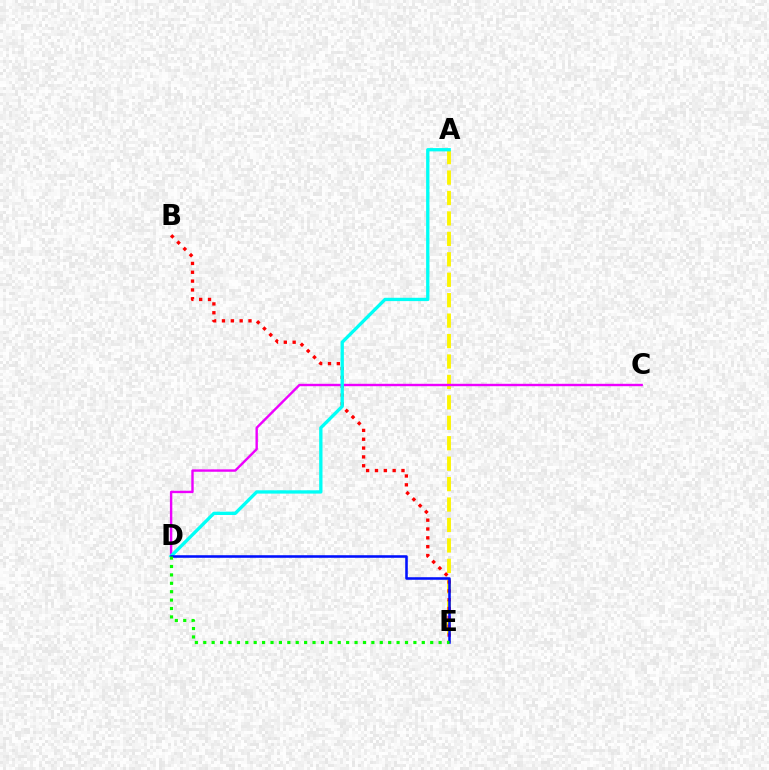{('A', 'E'): [{'color': '#fcf500', 'line_style': 'dashed', 'thickness': 2.78}], ('B', 'E'): [{'color': '#ff0000', 'line_style': 'dotted', 'thickness': 2.4}], ('C', 'D'): [{'color': '#ee00ff', 'line_style': 'solid', 'thickness': 1.73}], ('A', 'D'): [{'color': '#00fff6', 'line_style': 'solid', 'thickness': 2.38}], ('D', 'E'): [{'color': '#0010ff', 'line_style': 'solid', 'thickness': 1.84}, {'color': '#08ff00', 'line_style': 'dotted', 'thickness': 2.28}]}